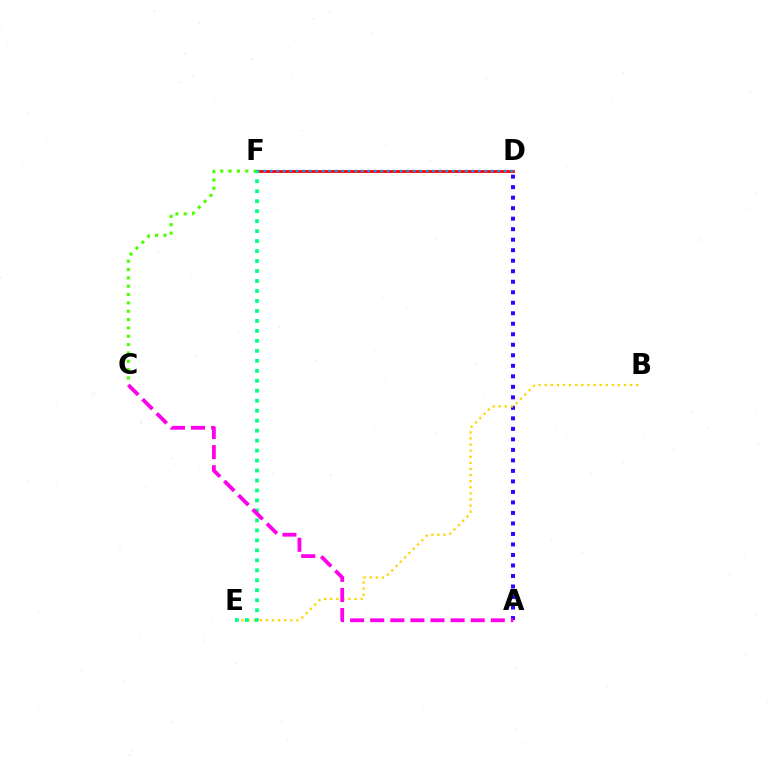{('D', 'F'): [{'color': '#ff0000', 'line_style': 'solid', 'thickness': 2.01}, {'color': '#009eff', 'line_style': 'dotted', 'thickness': 1.77}], ('A', 'D'): [{'color': '#3700ff', 'line_style': 'dotted', 'thickness': 2.86}], ('C', 'F'): [{'color': '#4fff00', 'line_style': 'dotted', 'thickness': 2.27}], ('B', 'E'): [{'color': '#ffd500', 'line_style': 'dotted', 'thickness': 1.66}], ('E', 'F'): [{'color': '#00ff86', 'line_style': 'dotted', 'thickness': 2.71}], ('A', 'C'): [{'color': '#ff00ed', 'line_style': 'dashed', 'thickness': 2.73}]}